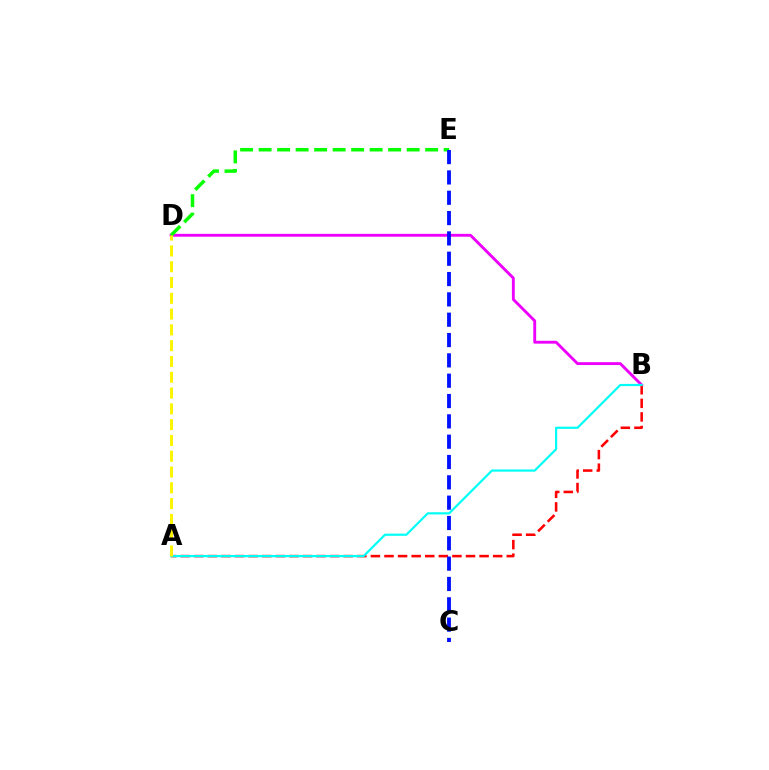{('B', 'D'): [{'color': '#ee00ff', 'line_style': 'solid', 'thickness': 2.07}], ('A', 'B'): [{'color': '#ff0000', 'line_style': 'dashed', 'thickness': 1.85}, {'color': '#00fff6', 'line_style': 'solid', 'thickness': 1.58}], ('D', 'E'): [{'color': '#08ff00', 'line_style': 'dashed', 'thickness': 2.51}], ('C', 'E'): [{'color': '#0010ff', 'line_style': 'dashed', 'thickness': 2.76}], ('A', 'D'): [{'color': '#fcf500', 'line_style': 'dashed', 'thickness': 2.15}]}